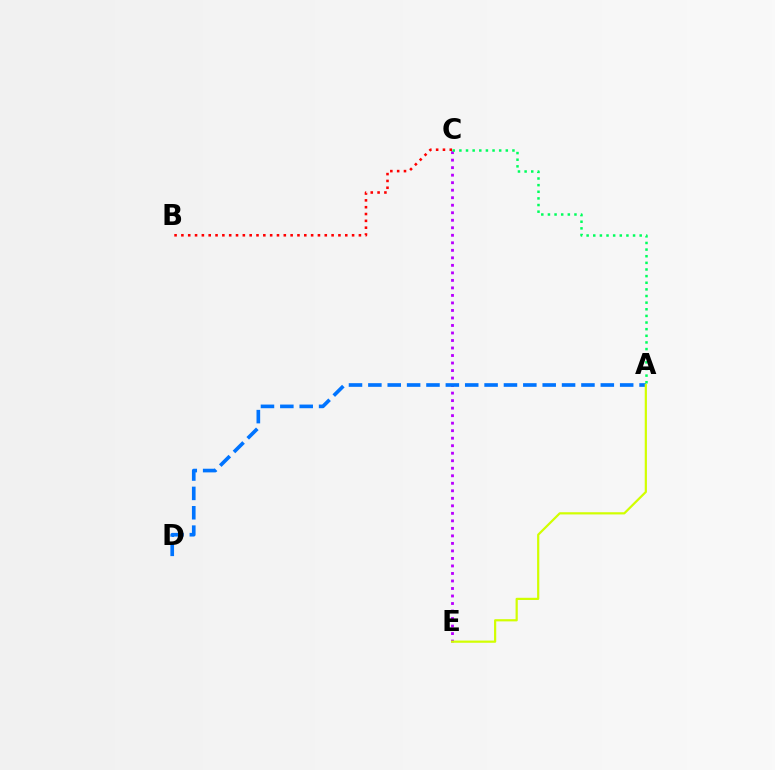{('C', 'E'): [{'color': '#b900ff', 'line_style': 'dotted', 'thickness': 2.04}], ('A', 'D'): [{'color': '#0074ff', 'line_style': 'dashed', 'thickness': 2.63}], ('A', 'E'): [{'color': '#d1ff00', 'line_style': 'solid', 'thickness': 1.59}], ('B', 'C'): [{'color': '#ff0000', 'line_style': 'dotted', 'thickness': 1.86}], ('A', 'C'): [{'color': '#00ff5c', 'line_style': 'dotted', 'thickness': 1.8}]}